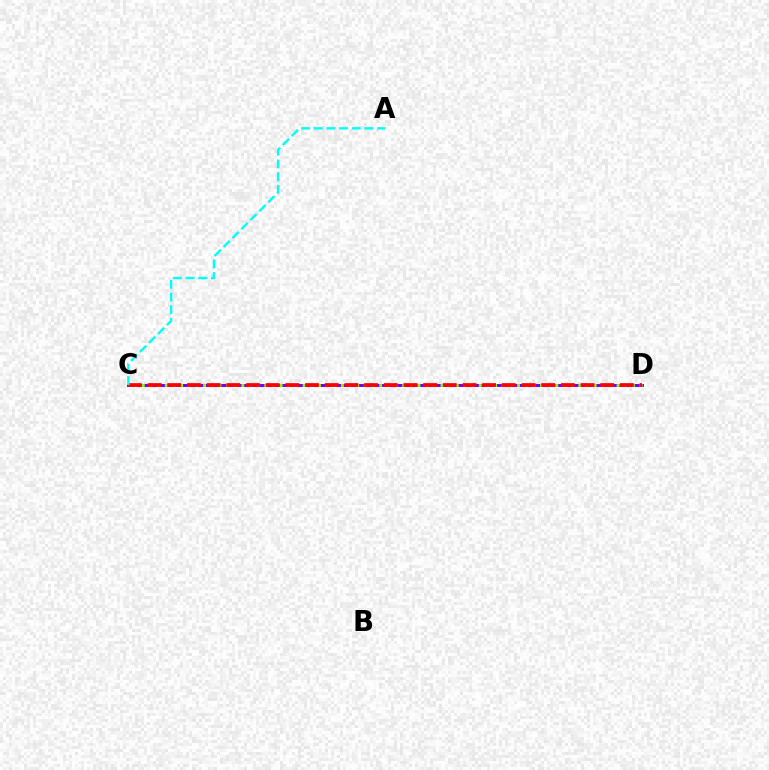{('C', 'D'): [{'color': '#7200ff', 'line_style': 'solid', 'thickness': 2.12}, {'color': '#84ff00', 'line_style': 'dotted', 'thickness': 2.08}, {'color': '#ff0000', 'line_style': 'dashed', 'thickness': 2.67}], ('A', 'C'): [{'color': '#00fff6', 'line_style': 'dashed', 'thickness': 1.72}]}